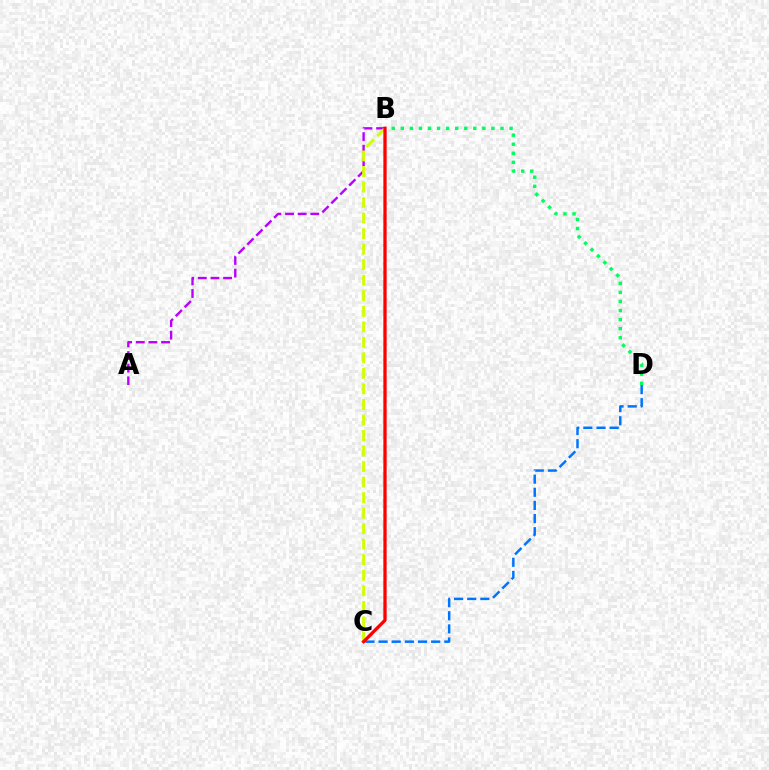{('A', 'B'): [{'color': '#b900ff', 'line_style': 'dashed', 'thickness': 1.72}], ('B', 'D'): [{'color': '#00ff5c', 'line_style': 'dotted', 'thickness': 2.46}], ('C', 'D'): [{'color': '#0074ff', 'line_style': 'dashed', 'thickness': 1.79}], ('B', 'C'): [{'color': '#d1ff00', 'line_style': 'dashed', 'thickness': 2.11}, {'color': '#ff0000', 'line_style': 'solid', 'thickness': 2.37}]}